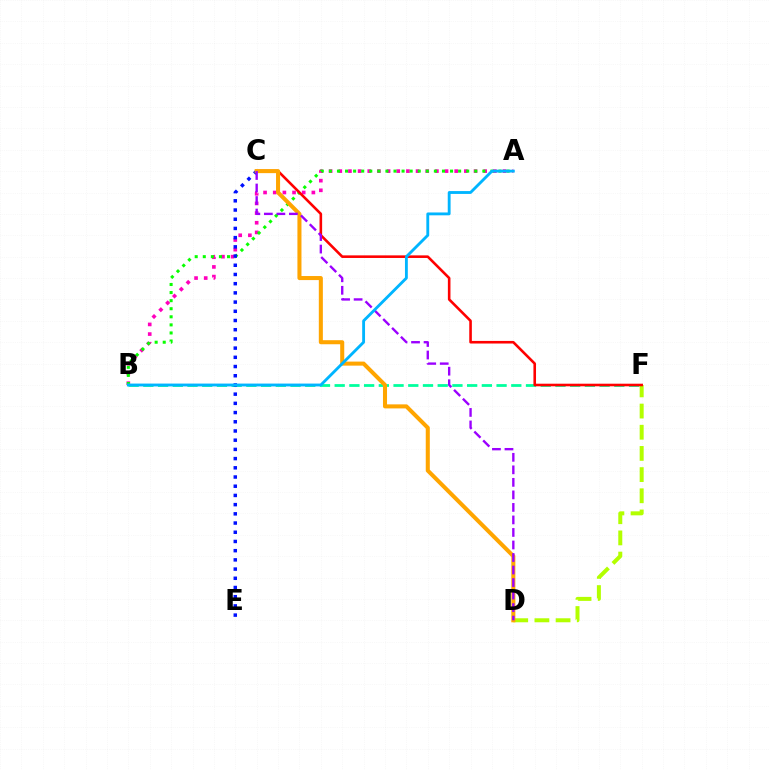{('B', 'F'): [{'color': '#00ff9d', 'line_style': 'dashed', 'thickness': 2.0}], ('A', 'B'): [{'color': '#ff00bd', 'line_style': 'dotted', 'thickness': 2.62}, {'color': '#08ff00', 'line_style': 'dotted', 'thickness': 2.19}, {'color': '#00b5ff', 'line_style': 'solid', 'thickness': 2.05}], ('C', 'E'): [{'color': '#0010ff', 'line_style': 'dotted', 'thickness': 2.5}], ('D', 'F'): [{'color': '#b3ff00', 'line_style': 'dashed', 'thickness': 2.88}], ('C', 'F'): [{'color': '#ff0000', 'line_style': 'solid', 'thickness': 1.87}], ('C', 'D'): [{'color': '#ffa500', 'line_style': 'solid', 'thickness': 2.91}, {'color': '#9b00ff', 'line_style': 'dashed', 'thickness': 1.7}]}